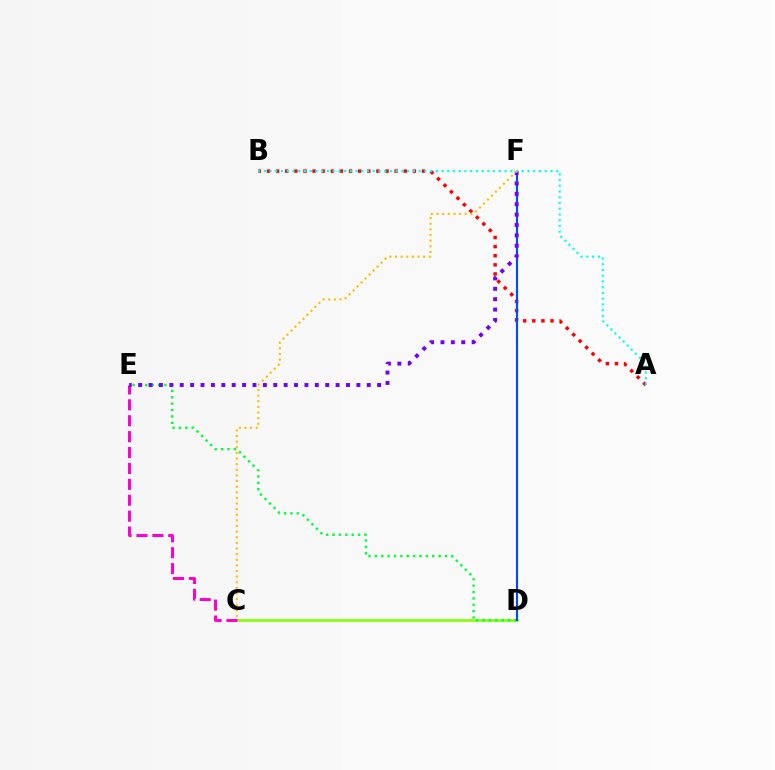{('C', 'D'): [{'color': '#84ff00', 'line_style': 'solid', 'thickness': 1.87}], ('C', 'E'): [{'color': '#ff00cf', 'line_style': 'dashed', 'thickness': 2.16}], ('A', 'B'): [{'color': '#ff0000', 'line_style': 'dotted', 'thickness': 2.48}, {'color': '#00fff6', 'line_style': 'dotted', 'thickness': 1.56}], ('D', 'E'): [{'color': '#00ff39', 'line_style': 'dotted', 'thickness': 1.73}], ('D', 'F'): [{'color': '#004bff', 'line_style': 'solid', 'thickness': 1.54}], ('E', 'F'): [{'color': '#7200ff', 'line_style': 'dotted', 'thickness': 2.82}], ('C', 'F'): [{'color': '#ffbd00', 'line_style': 'dotted', 'thickness': 1.53}]}